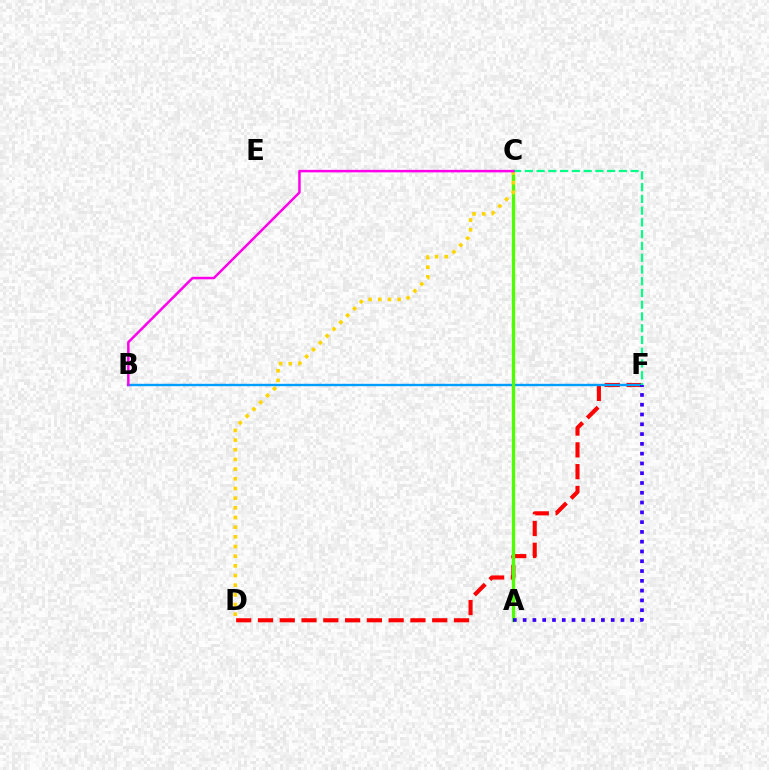{('D', 'F'): [{'color': '#ff0000', 'line_style': 'dashed', 'thickness': 2.96}], ('B', 'F'): [{'color': '#009eff', 'line_style': 'solid', 'thickness': 1.71}], ('A', 'C'): [{'color': '#4fff00', 'line_style': 'solid', 'thickness': 2.38}], ('A', 'F'): [{'color': '#3700ff', 'line_style': 'dotted', 'thickness': 2.66}], ('C', 'D'): [{'color': '#ffd500', 'line_style': 'dotted', 'thickness': 2.63}], ('C', 'F'): [{'color': '#00ff86', 'line_style': 'dashed', 'thickness': 1.6}], ('B', 'C'): [{'color': '#ff00ed', 'line_style': 'solid', 'thickness': 1.8}]}